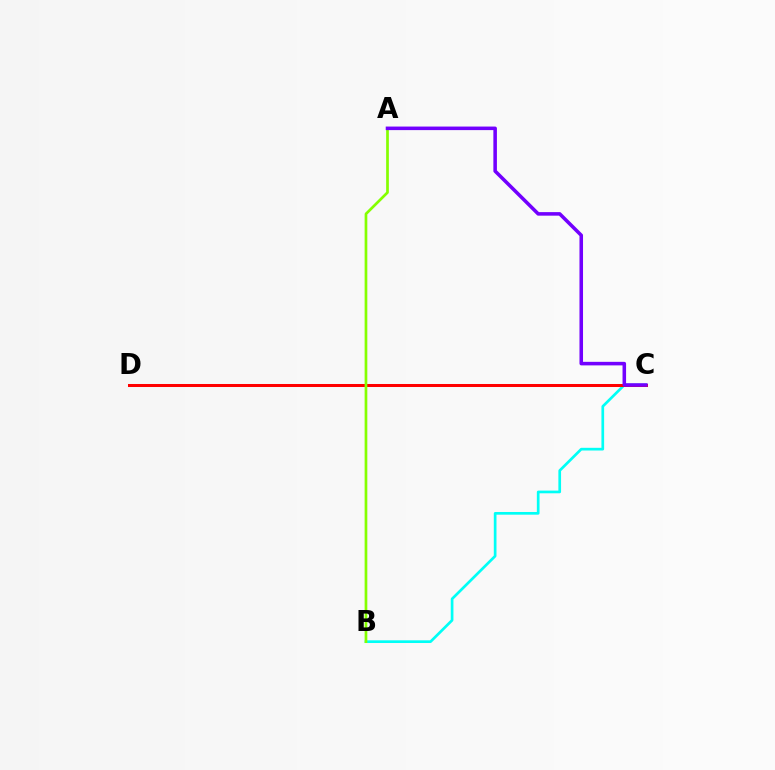{('B', 'C'): [{'color': '#00fff6', 'line_style': 'solid', 'thickness': 1.94}], ('C', 'D'): [{'color': '#ff0000', 'line_style': 'solid', 'thickness': 2.17}], ('A', 'B'): [{'color': '#84ff00', 'line_style': 'solid', 'thickness': 1.94}], ('A', 'C'): [{'color': '#7200ff', 'line_style': 'solid', 'thickness': 2.55}]}